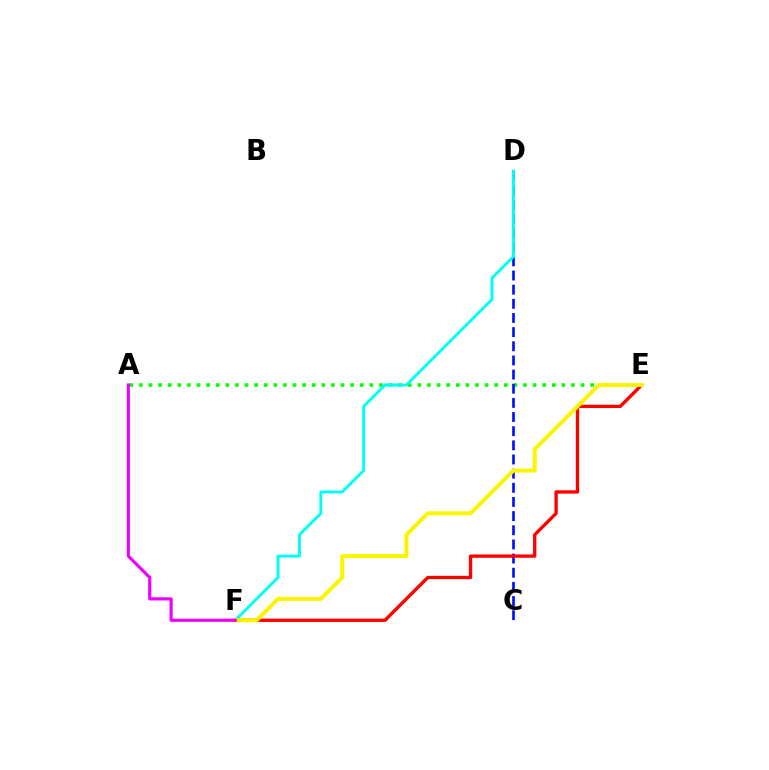{('A', 'E'): [{'color': '#08ff00', 'line_style': 'dotted', 'thickness': 2.61}], ('C', 'D'): [{'color': '#0010ff', 'line_style': 'dashed', 'thickness': 1.92}], ('E', 'F'): [{'color': '#ff0000', 'line_style': 'solid', 'thickness': 2.39}, {'color': '#fcf500', 'line_style': 'solid', 'thickness': 2.89}], ('D', 'F'): [{'color': '#00fff6', 'line_style': 'solid', 'thickness': 2.11}], ('A', 'F'): [{'color': '#ee00ff', 'line_style': 'solid', 'thickness': 2.26}]}